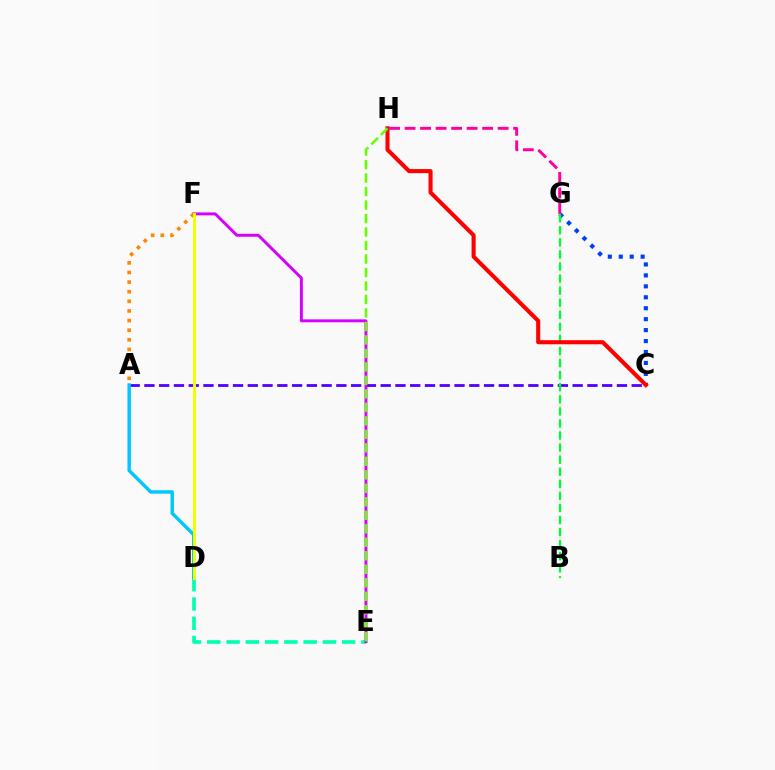{('A', 'C'): [{'color': '#4f00ff', 'line_style': 'dashed', 'thickness': 2.01}], ('C', 'G'): [{'color': '#003fff', 'line_style': 'dotted', 'thickness': 2.97}], ('B', 'G'): [{'color': '#00ff27', 'line_style': 'dashed', 'thickness': 1.64}], ('D', 'E'): [{'color': '#00ffaf', 'line_style': 'dashed', 'thickness': 2.62}], ('A', 'D'): [{'color': '#00c7ff', 'line_style': 'solid', 'thickness': 2.48}], ('E', 'F'): [{'color': '#d600ff', 'line_style': 'solid', 'thickness': 2.12}], ('C', 'H'): [{'color': '#ff0000', 'line_style': 'solid', 'thickness': 2.93}], ('E', 'H'): [{'color': '#66ff00', 'line_style': 'dashed', 'thickness': 1.83}], ('G', 'H'): [{'color': '#ff00a0', 'line_style': 'dashed', 'thickness': 2.11}], ('A', 'F'): [{'color': '#ff8800', 'line_style': 'dotted', 'thickness': 2.61}], ('D', 'F'): [{'color': '#eeff00', 'line_style': 'solid', 'thickness': 2.14}]}